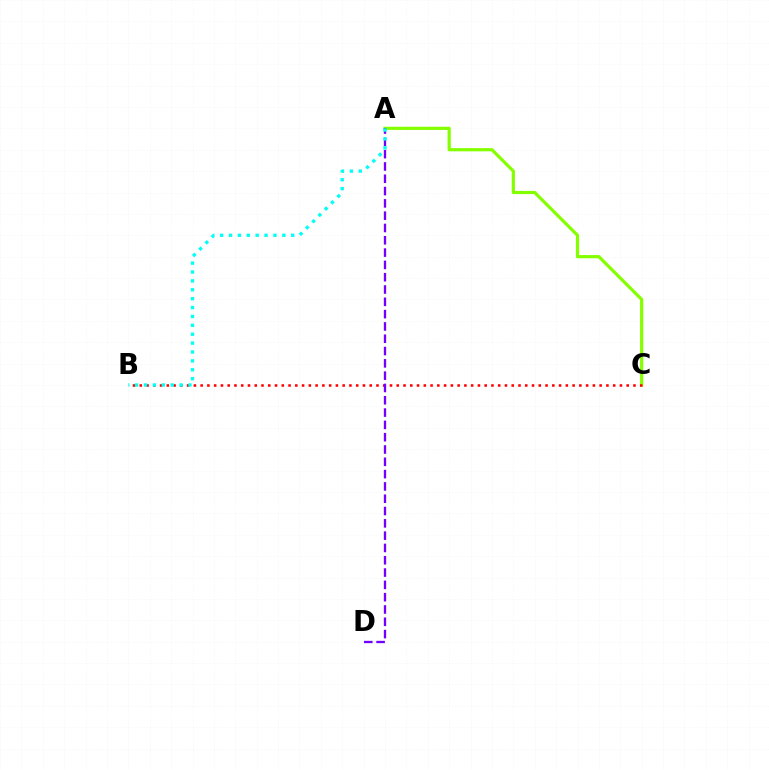{('A', 'C'): [{'color': '#84ff00', 'line_style': 'solid', 'thickness': 2.31}], ('B', 'C'): [{'color': '#ff0000', 'line_style': 'dotted', 'thickness': 1.84}], ('A', 'D'): [{'color': '#7200ff', 'line_style': 'dashed', 'thickness': 1.67}], ('A', 'B'): [{'color': '#00fff6', 'line_style': 'dotted', 'thickness': 2.41}]}